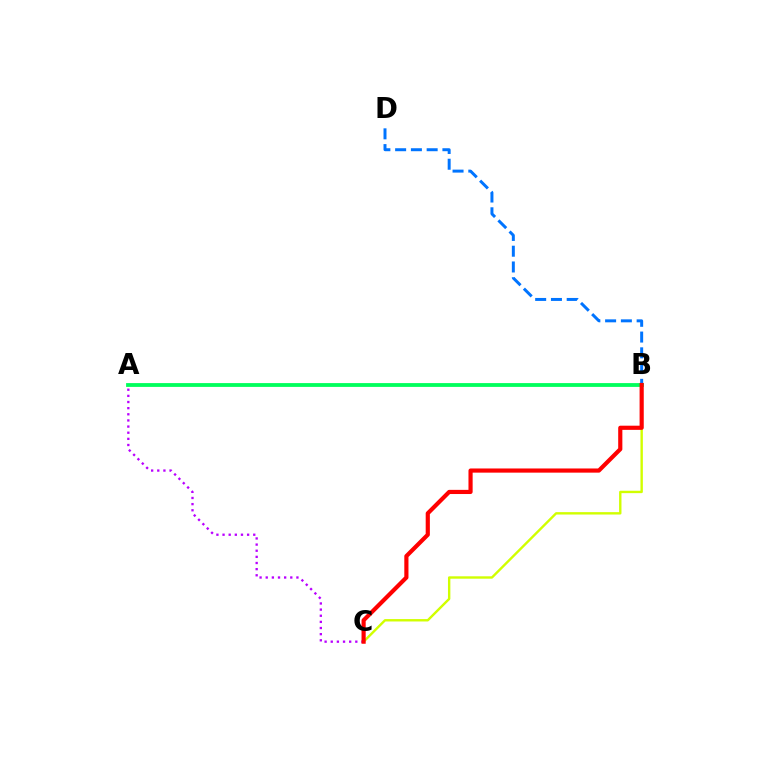{('A', 'C'): [{'color': '#b900ff', 'line_style': 'dotted', 'thickness': 1.67}], ('B', 'D'): [{'color': '#0074ff', 'line_style': 'dashed', 'thickness': 2.14}], ('B', 'C'): [{'color': '#d1ff00', 'line_style': 'solid', 'thickness': 1.72}, {'color': '#ff0000', 'line_style': 'solid', 'thickness': 3.0}], ('A', 'B'): [{'color': '#00ff5c', 'line_style': 'solid', 'thickness': 2.74}]}